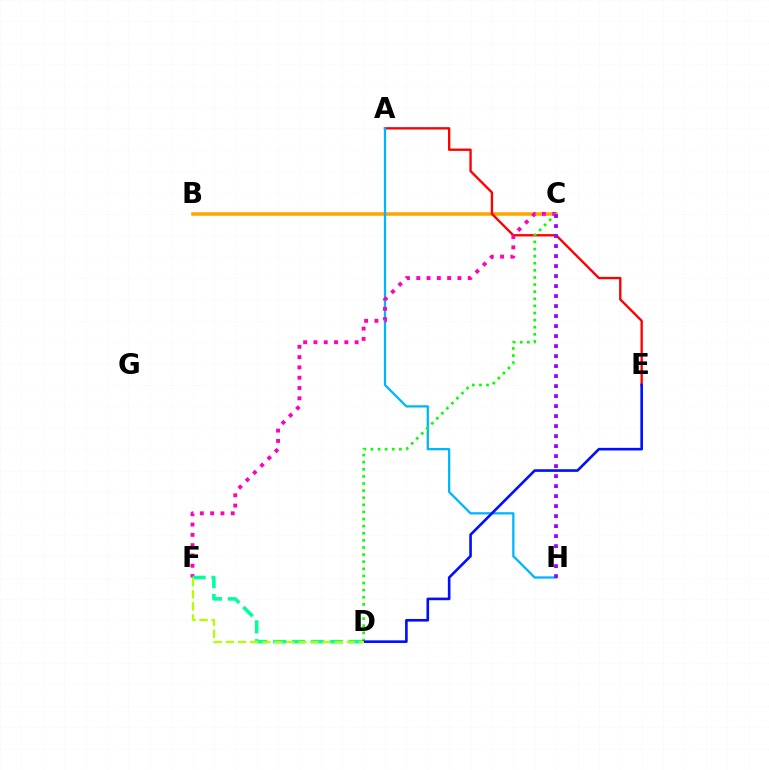{('B', 'C'): [{'color': '#ffa500', 'line_style': 'solid', 'thickness': 2.54}], ('A', 'E'): [{'color': '#ff0000', 'line_style': 'solid', 'thickness': 1.69}], ('A', 'H'): [{'color': '#00b5ff', 'line_style': 'solid', 'thickness': 1.64}], ('C', 'F'): [{'color': '#ff00bd', 'line_style': 'dotted', 'thickness': 2.8}], ('D', 'F'): [{'color': '#00ff9d', 'line_style': 'dashed', 'thickness': 2.57}, {'color': '#b3ff00', 'line_style': 'dashed', 'thickness': 1.64}], ('C', 'D'): [{'color': '#08ff00', 'line_style': 'dotted', 'thickness': 1.93}], ('D', 'E'): [{'color': '#0010ff', 'line_style': 'solid', 'thickness': 1.89}], ('C', 'H'): [{'color': '#9b00ff', 'line_style': 'dotted', 'thickness': 2.72}]}